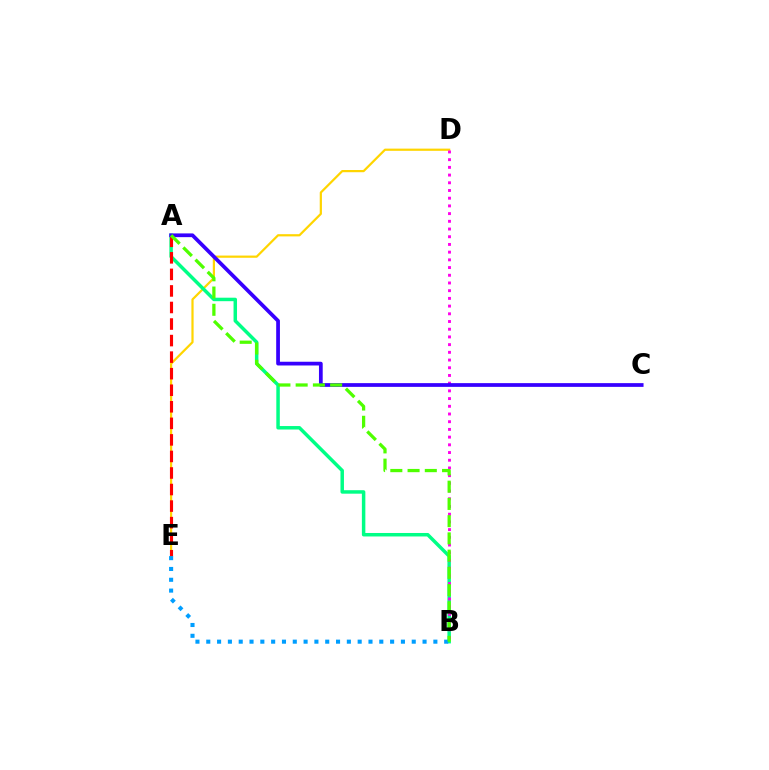{('D', 'E'): [{'color': '#ffd500', 'line_style': 'solid', 'thickness': 1.59}], ('A', 'B'): [{'color': '#00ff86', 'line_style': 'solid', 'thickness': 2.51}, {'color': '#4fff00', 'line_style': 'dashed', 'thickness': 2.34}], ('B', 'D'): [{'color': '#ff00ed', 'line_style': 'dotted', 'thickness': 2.09}], ('A', 'E'): [{'color': '#ff0000', 'line_style': 'dashed', 'thickness': 2.25}], ('A', 'C'): [{'color': '#3700ff', 'line_style': 'solid', 'thickness': 2.69}], ('B', 'E'): [{'color': '#009eff', 'line_style': 'dotted', 'thickness': 2.94}]}